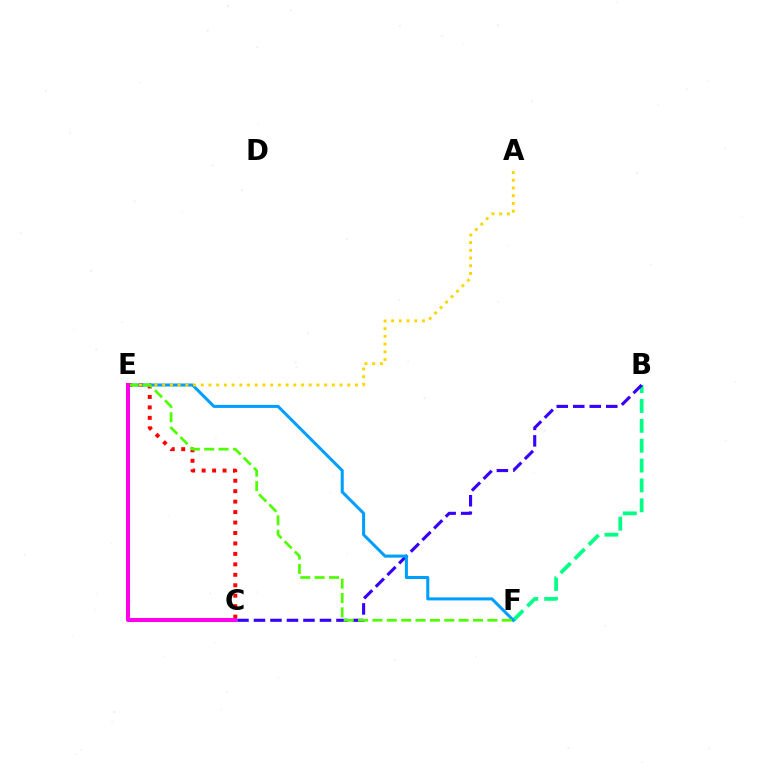{('B', 'F'): [{'color': '#00ff86', 'line_style': 'dashed', 'thickness': 2.7}], ('C', 'E'): [{'color': '#ff0000', 'line_style': 'dotted', 'thickness': 2.84}, {'color': '#ff00ed', 'line_style': 'solid', 'thickness': 2.92}], ('B', 'C'): [{'color': '#3700ff', 'line_style': 'dashed', 'thickness': 2.24}], ('E', 'F'): [{'color': '#009eff', 'line_style': 'solid', 'thickness': 2.19}, {'color': '#4fff00', 'line_style': 'dashed', 'thickness': 1.95}], ('A', 'E'): [{'color': '#ffd500', 'line_style': 'dotted', 'thickness': 2.1}]}